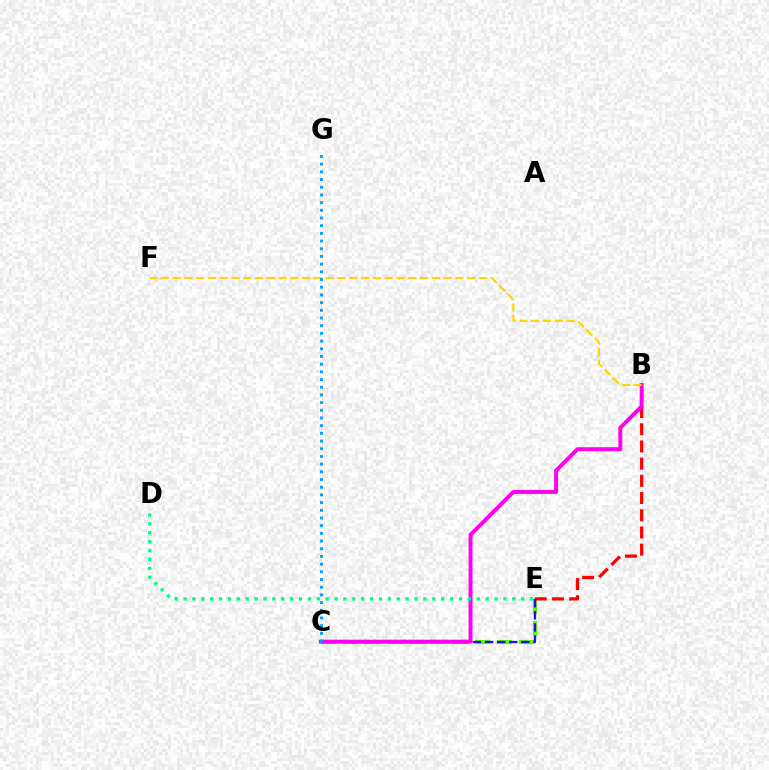{('C', 'E'): [{'color': '#4fff00', 'line_style': 'dashed', 'thickness': 2.98}, {'color': '#3700ff', 'line_style': 'dashed', 'thickness': 1.64}], ('B', 'E'): [{'color': '#ff0000', 'line_style': 'dashed', 'thickness': 2.34}], ('B', 'C'): [{'color': '#ff00ed', 'line_style': 'solid', 'thickness': 2.82}], ('B', 'F'): [{'color': '#ffd500', 'line_style': 'dashed', 'thickness': 1.6}], ('D', 'E'): [{'color': '#00ff86', 'line_style': 'dotted', 'thickness': 2.41}], ('C', 'G'): [{'color': '#009eff', 'line_style': 'dotted', 'thickness': 2.09}]}